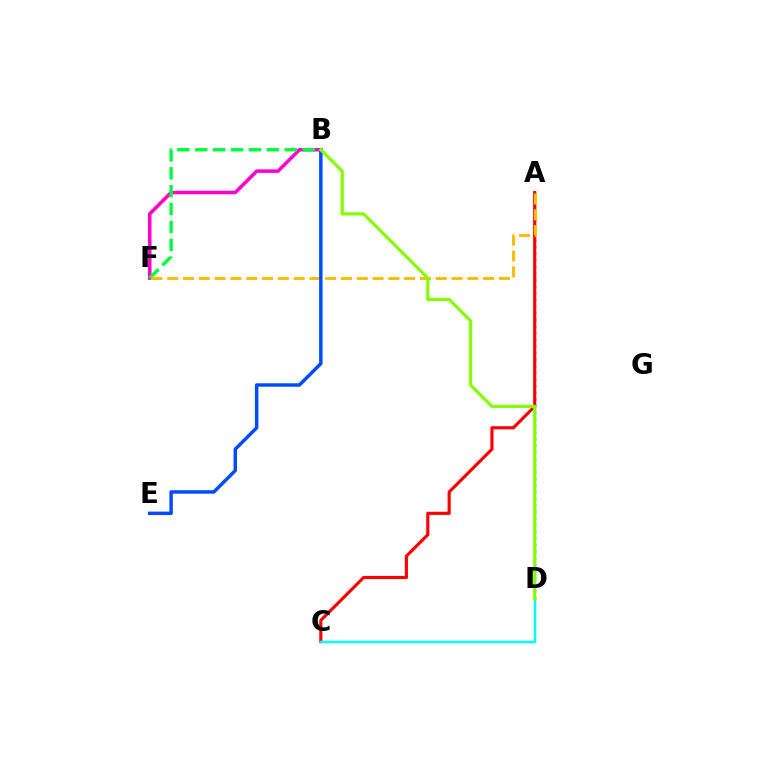{('A', 'D'): [{'color': '#7200ff', 'line_style': 'dotted', 'thickness': 1.8}], ('B', 'F'): [{'color': '#ff00cf', 'line_style': 'solid', 'thickness': 2.56}, {'color': '#00ff39', 'line_style': 'dashed', 'thickness': 2.43}], ('A', 'C'): [{'color': '#ff0000', 'line_style': 'solid', 'thickness': 2.26}], ('A', 'F'): [{'color': '#ffbd00', 'line_style': 'dashed', 'thickness': 2.15}], ('B', 'E'): [{'color': '#004bff', 'line_style': 'solid', 'thickness': 2.49}], ('C', 'D'): [{'color': '#00fff6', 'line_style': 'solid', 'thickness': 1.8}], ('B', 'D'): [{'color': '#84ff00', 'line_style': 'solid', 'thickness': 2.31}]}